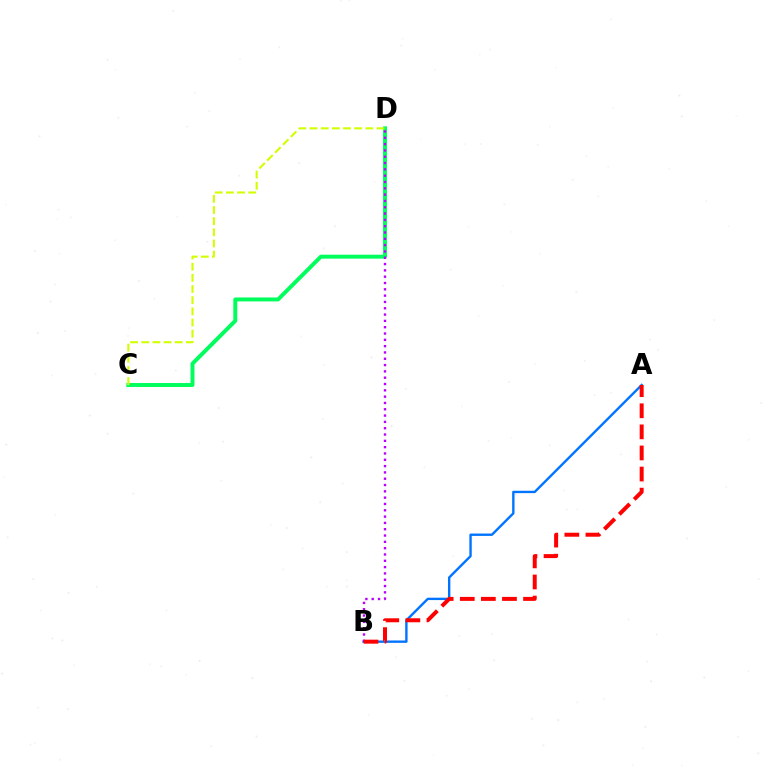{('C', 'D'): [{'color': '#00ff5c', 'line_style': 'solid', 'thickness': 2.84}, {'color': '#d1ff00', 'line_style': 'dashed', 'thickness': 1.52}], ('A', 'B'): [{'color': '#0074ff', 'line_style': 'solid', 'thickness': 1.71}, {'color': '#ff0000', 'line_style': 'dashed', 'thickness': 2.87}], ('B', 'D'): [{'color': '#b900ff', 'line_style': 'dotted', 'thickness': 1.72}]}